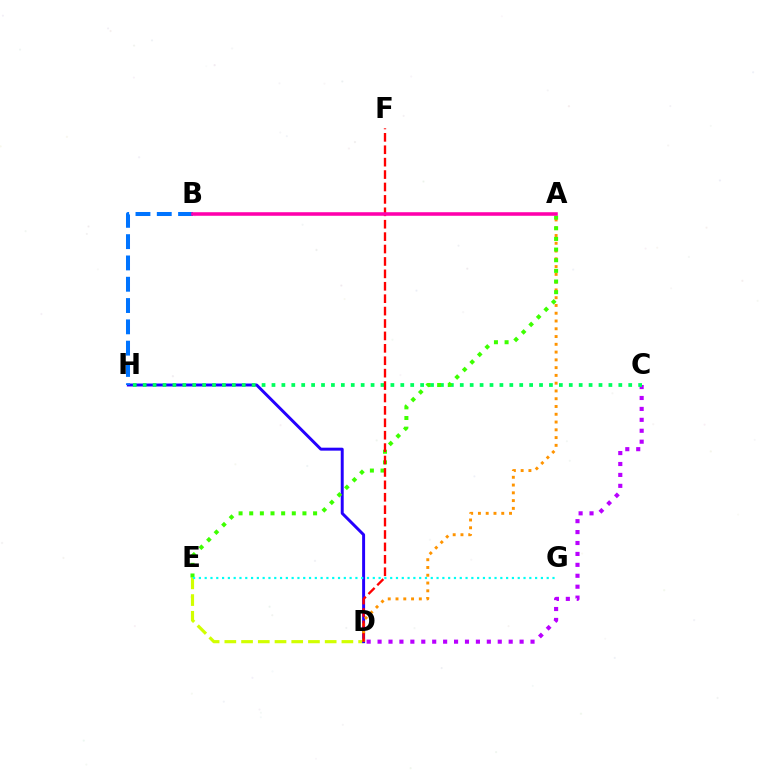{('D', 'E'): [{'color': '#d1ff00', 'line_style': 'dashed', 'thickness': 2.27}], ('C', 'D'): [{'color': '#b900ff', 'line_style': 'dotted', 'thickness': 2.97}], ('D', 'H'): [{'color': '#2500ff', 'line_style': 'solid', 'thickness': 2.13}], ('B', 'H'): [{'color': '#0074ff', 'line_style': 'dashed', 'thickness': 2.89}], ('A', 'D'): [{'color': '#ff9400', 'line_style': 'dotted', 'thickness': 2.11}], ('C', 'H'): [{'color': '#00ff5c', 'line_style': 'dotted', 'thickness': 2.69}], ('A', 'E'): [{'color': '#3dff00', 'line_style': 'dotted', 'thickness': 2.89}], ('E', 'G'): [{'color': '#00fff6', 'line_style': 'dotted', 'thickness': 1.58}], ('D', 'F'): [{'color': '#ff0000', 'line_style': 'dashed', 'thickness': 1.69}], ('A', 'B'): [{'color': '#ff00ac', 'line_style': 'solid', 'thickness': 2.56}]}